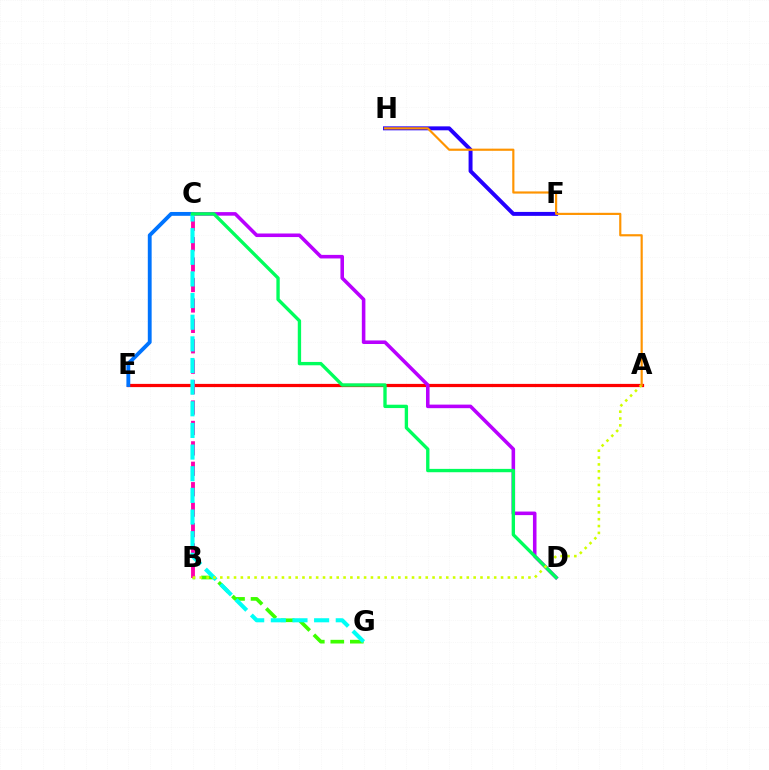{('B', 'G'): [{'color': '#3dff00', 'line_style': 'dashed', 'thickness': 2.65}], ('A', 'E'): [{'color': '#ff0000', 'line_style': 'solid', 'thickness': 2.32}], ('C', 'D'): [{'color': '#b900ff', 'line_style': 'solid', 'thickness': 2.56}, {'color': '#00ff5c', 'line_style': 'solid', 'thickness': 2.41}], ('F', 'H'): [{'color': '#2500ff', 'line_style': 'solid', 'thickness': 2.84}], ('B', 'C'): [{'color': '#ff00ac', 'line_style': 'dashed', 'thickness': 2.77}], ('C', 'E'): [{'color': '#0074ff', 'line_style': 'solid', 'thickness': 2.77}], ('C', 'G'): [{'color': '#00fff6', 'line_style': 'dashed', 'thickness': 2.94}], ('A', 'B'): [{'color': '#d1ff00', 'line_style': 'dotted', 'thickness': 1.86}], ('A', 'H'): [{'color': '#ff9400', 'line_style': 'solid', 'thickness': 1.56}]}